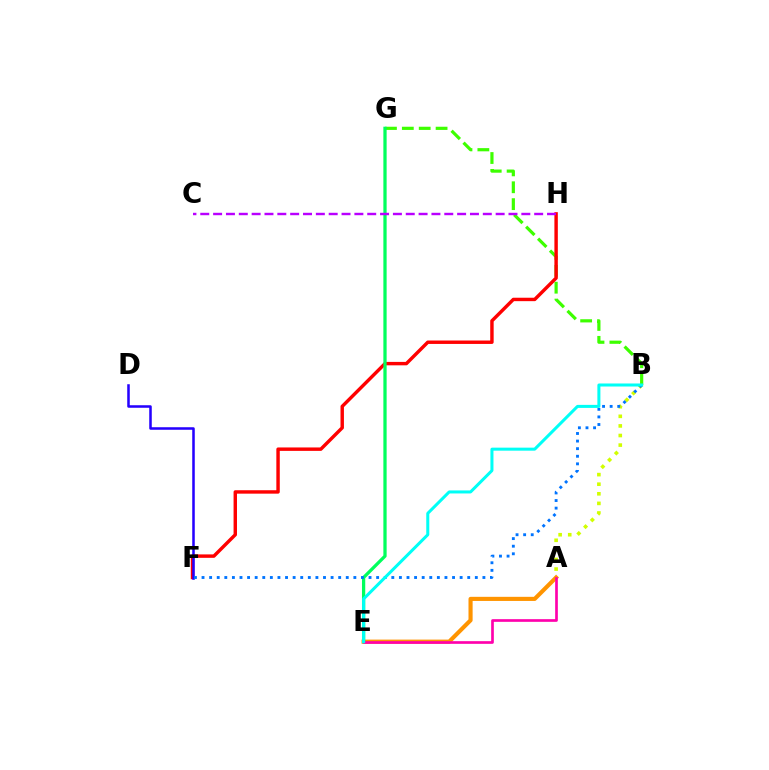{('A', 'B'): [{'color': '#d1ff00', 'line_style': 'dotted', 'thickness': 2.61}], ('B', 'G'): [{'color': '#3dff00', 'line_style': 'dashed', 'thickness': 2.29}], ('F', 'H'): [{'color': '#ff0000', 'line_style': 'solid', 'thickness': 2.47}], ('A', 'E'): [{'color': '#ff9400', 'line_style': 'solid', 'thickness': 2.97}, {'color': '#ff00ac', 'line_style': 'solid', 'thickness': 1.92}], ('E', 'G'): [{'color': '#00ff5c', 'line_style': 'solid', 'thickness': 2.35}], ('D', 'F'): [{'color': '#2500ff', 'line_style': 'solid', 'thickness': 1.82}], ('B', 'F'): [{'color': '#0074ff', 'line_style': 'dotted', 'thickness': 2.06}], ('B', 'E'): [{'color': '#00fff6', 'line_style': 'solid', 'thickness': 2.18}], ('C', 'H'): [{'color': '#b900ff', 'line_style': 'dashed', 'thickness': 1.74}]}